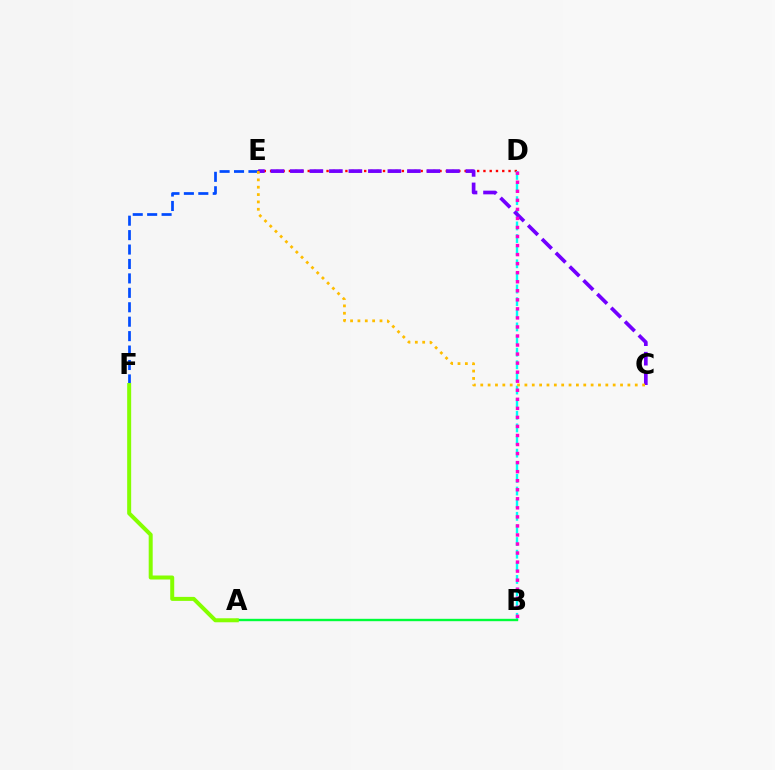{('D', 'E'): [{'color': '#ff0000', 'line_style': 'dotted', 'thickness': 1.7}], ('B', 'D'): [{'color': '#00fff6', 'line_style': 'dashed', 'thickness': 1.72}, {'color': '#ff00cf', 'line_style': 'dotted', 'thickness': 2.46}], ('E', 'F'): [{'color': '#004bff', 'line_style': 'dashed', 'thickness': 1.96}], ('C', 'E'): [{'color': '#7200ff', 'line_style': 'dashed', 'thickness': 2.65}, {'color': '#ffbd00', 'line_style': 'dotted', 'thickness': 2.0}], ('A', 'B'): [{'color': '#00ff39', 'line_style': 'solid', 'thickness': 1.72}], ('A', 'F'): [{'color': '#84ff00', 'line_style': 'solid', 'thickness': 2.88}]}